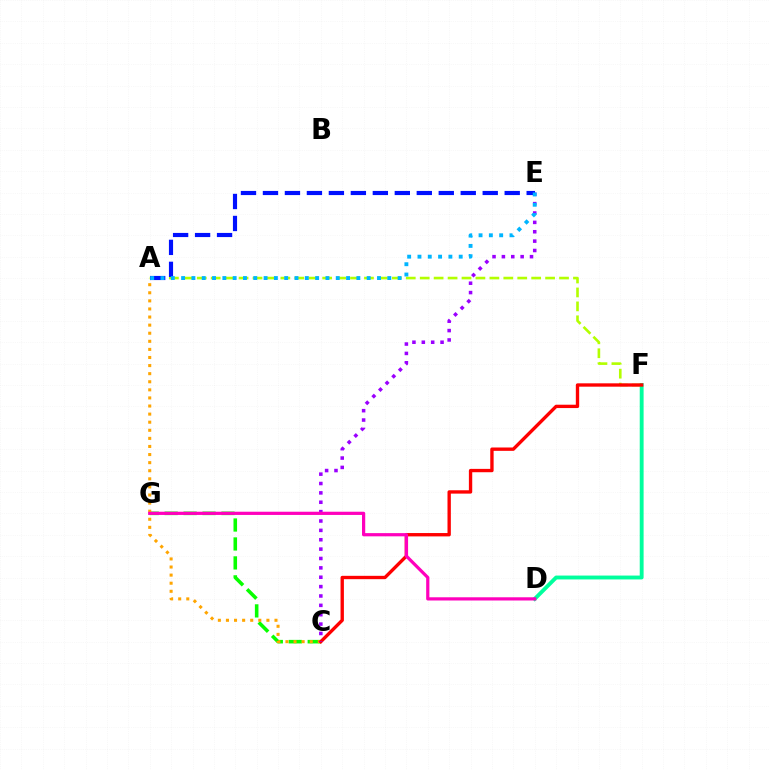{('D', 'F'): [{'color': '#00ff9d', 'line_style': 'solid', 'thickness': 2.79}], ('C', 'G'): [{'color': '#08ff00', 'line_style': 'dashed', 'thickness': 2.57}], ('A', 'F'): [{'color': '#b3ff00', 'line_style': 'dashed', 'thickness': 1.89}], ('A', 'C'): [{'color': '#ffa500', 'line_style': 'dotted', 'thickness': 2.2}], ('C', 'F'): [{'color': '#ff0000', 'line_style': 'solid', 'thickness': 2.41}], ('C', 'E'): [{'color': '#9b00ff', 'line_style': 'dotted', 'thickness': 2.55}], ('A', 'E'): [{'color': '#0010ff', 'line_style': 'dashed', 'thickness': 2.99}, {'color': '#00b5ff', 'line_style': 'dotted', 'thickness': 2.8}], ('D', 'G'): [{'color': '#ff00bd', 'line_style': 'solid', 'thickness': 2.31}]}